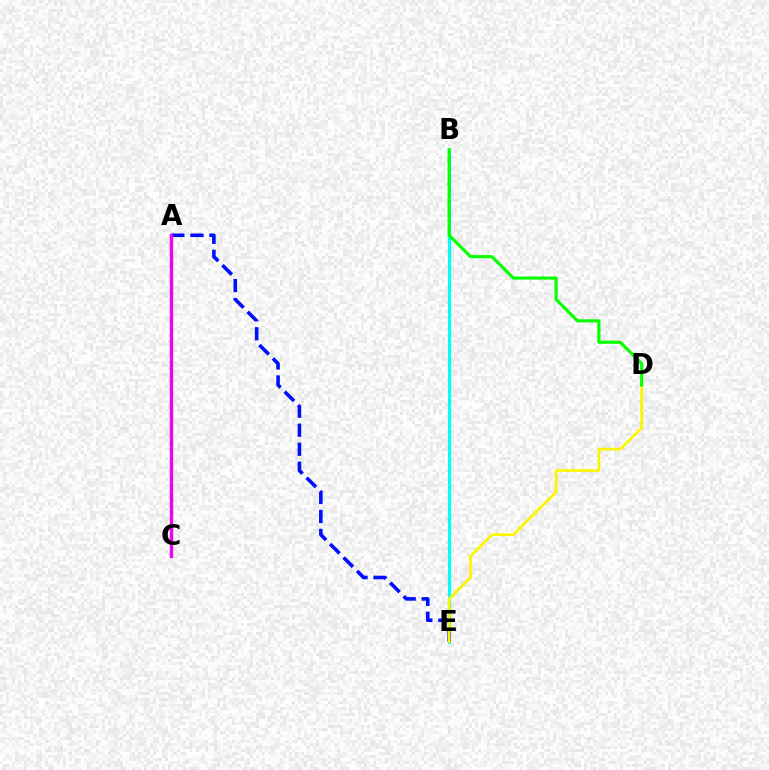{('A', 'C'): [{'color': '#ff0000', 'line_style': 'solid', 'thickness': 2.38}, {'color': '#ee00ff', 'line_style': 'solid', 'thickness': 2.21}], ('B', 'E'): [{'color': '#00fff6', 'line_style': 'solid', 'thickness': 2.3}], ('A', 'E'): [{'color': '#0010ff', 'line_style': 'dashed', 'thickness': 2.58}], ('D', 'E'): [{'color': '#fcf500', 'line_style': 'solid', 'thickness': 1.95}], ('B', 'D'): [{'color': '#08ff00', 'line_style': 'solid', 'thickness': 2.26}]}